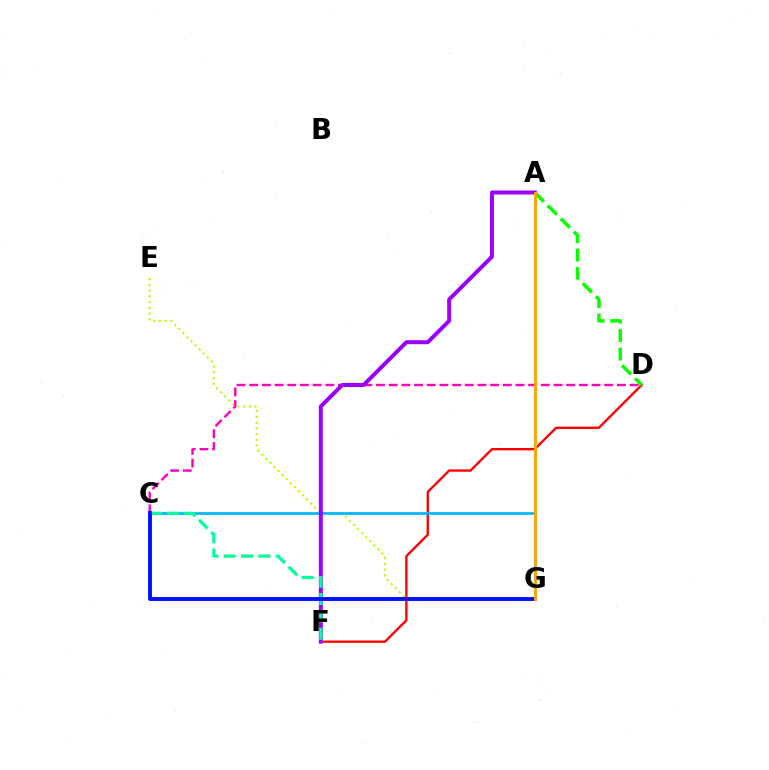{('D', 'F'): [{'color': '#ff0000', 'line_style': 'solid', 'thickness': 1.69}], ('E', 'G'): [{'color': '#b3ff00', 'line_style': 'dotted', 'thickness': 1.56}], ('A', 'D'): [{'color': '#08ff00', 'line_style': 'dashed', 'thickness': 2.51}], ('C', 'D'): [{'color': '#ff00bd', 'line_style': 'dashed', 'thickness': 1.72}], ('C', 'G'): [{'color': '#00b5ff', 'line_style': 'solid', 'thickness': 1.93}, {'color': '#0010ff', 'line_style': 'solid', 'thickness': 2.81}], ('A', 'F'): [{'color': '#9b00ff', 'line_style': 'solid', 'thickness': 2.87}], ('C', 'F'): [{'color': '#00ff9d', 'line_style': 'dashed', 'thickness': 2.36}], ('A', 'G'): [{'color': '#ffa500', 'line_style': 'solid', 'thickness': 2.07}]}